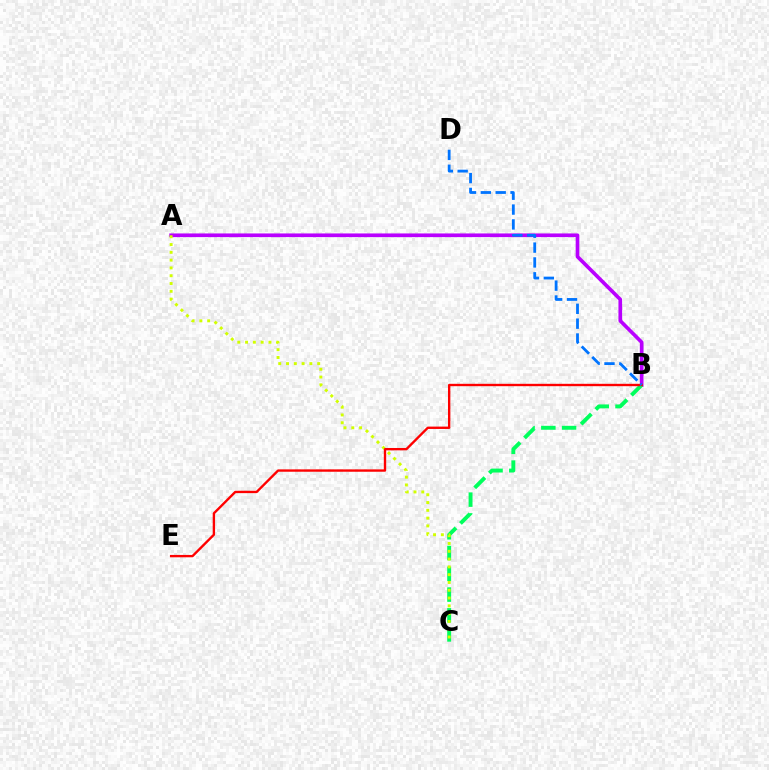{('A', 'B'): [{'color': '#b900ff', 'line_style': 'solid', 'thickness': 2.64}], ('B', 'C'): [{'color': '#00ff5c', 'line_style': 'dashed', 'thickness': 2.82}], ('A', 'C'): [{'color': '#d1ff00', 'line_style': 'dotted', 'thickness': 2.12}], ('B', 'E'): [{'color': '#ff0000', 'line_style': 'solid', 'thickness': 1.7}], ('B', 'D'): [{'color': '#0074ff', 'line_style': 'dashed', 'thickness': 2.02}]}